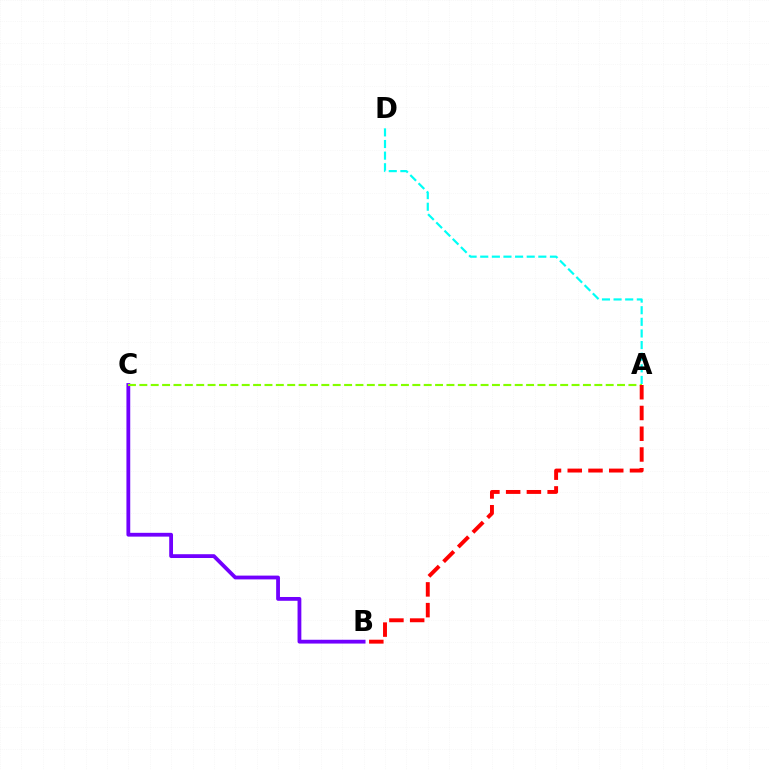{('B', 'C'): [{'color': '#7200ff', 'line_style': 'solid', 'thickness': 2.74}], ('A', 'D'): [{'color': '#00fff6', 'line_style': 'dashed', 'thickness': 1.58}], ('A', 'C'): [{'color': '#84ff00', 'line_style': 'dashed', 'thickness': 1.55}], ('A', 'B'): [{'color': '#ff0000', 'line_style': 'dashed', 'thickness': 2.82}]}